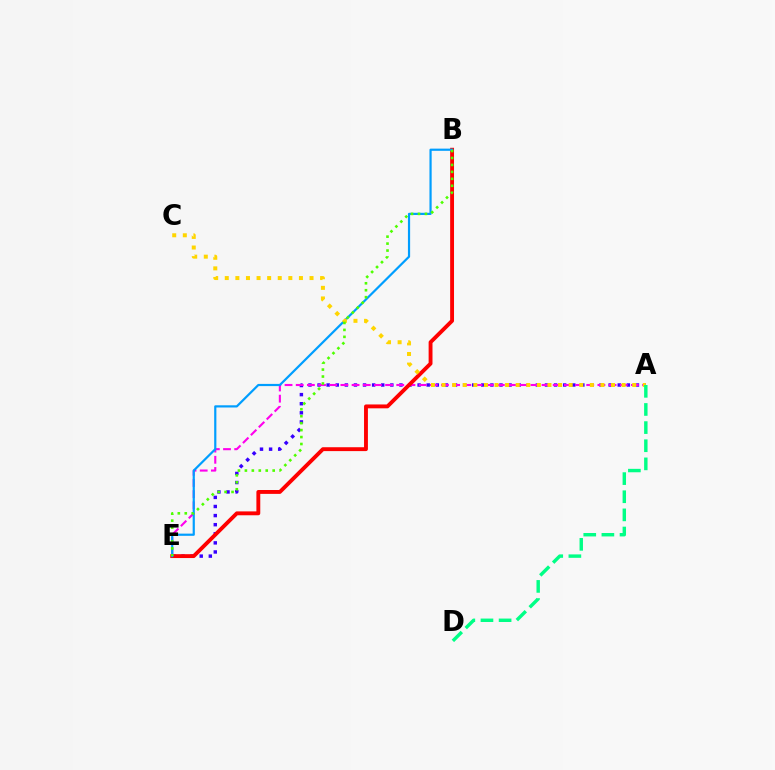{('A', 'E'): [{'color': '#3700ff', 'line_style': 'dotted', 'thickness': 2.47}, {'color': '#ff00ed', 'line_style': 'dashed', 'thickness': 1.52}], ('B', 'E'): [{'color': '#ff0000', 'line_style': 'solid', 'thickness': 2.79}, {'color': '#009eff', 'line_style': 'solid', 'thickness': 1.58}, {'color': '#4fff00', 'line_style': 'dotted', 'thickness': 1.89}], ('A', 'C'): [{'color': '#ffd500', 'line_style': 'dotted', 'thickness': 2.88}], ('A', 'D'): [{'color': '#00ff86', 'line_style': 'dashed', 'thickness': 2.46}]}